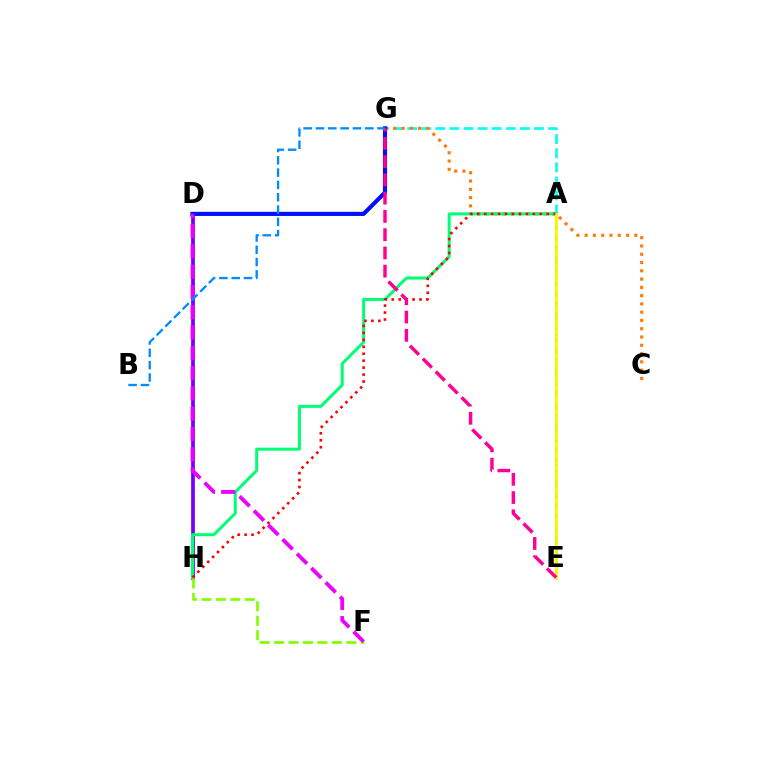{('A', 'G'): [{'color': '#00fff6', 'line_style': 'dashed', 'thickness': 1.91}], ('A', 'E'): [{'color': '#08ff00', 'line_style': 'dashed', 'thickness': 1.53}, {'color': '#fcf500', 'line_style': 'solid', 'thickness': 2.02}], ('D', 'H'): [{'color': '#7200ff', 'line_style': 'solid', 'thickness': 2.67}], ('C', 'G'): [{'color': '#ff7c00', 'line_style': 'dotted', 'thickness': 2.25}], ('A', 'H'): [{'color': '#00ff74', 'line_style': 'solid', 'thickness': 2.16}, {'color': '#ff0000', 'line_style': 'dotted', 'thickness': 1.89}], ('F', 'H'): [{'color': '#84ff00', 'line_style': 'dashed', 'thickness': 1.96}], ('D', 'G'): [{'color': '#0010ff', 'line_style': 'solid', 'thickness': 2.98}], ('D', 'F'): [{'color': '#ee00ff', 'line_style': 'dashed', 'thickness': 2.76}], ('E', 'G'): [{'color': '#ff0094', 'line_style': 'dashed', 'thickness': 2.48}], ('B', 'G'): [{'color': '#008cff', 'line_style': 'dashed', 'thickness': 1.67}]}